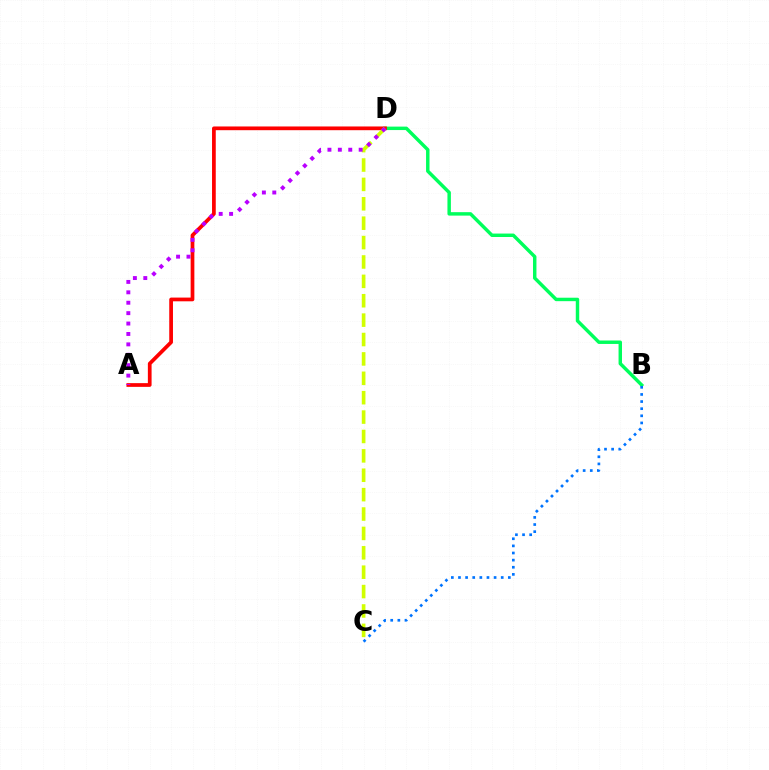{('B', 'D'): [{'color': '#00ff5c', 'line_style': 'solid', 'thickness': 2.48}], ('A', 'D'): [{'color': '#ff0000', 'line_style': 'solid', 'thickness': 2.68}, {'color': '#b900ff', 'line_style': 'dotted', 'thickness': 2.83}], ('B', 'C'): [{'color': '#0074ff', 'line_style': 'dotted', 'thickness': 1.94}], ('C', 'D'): [{'color': '#d1ff00', 'line_style': 'dashed', 'thickness': 2.63}]}